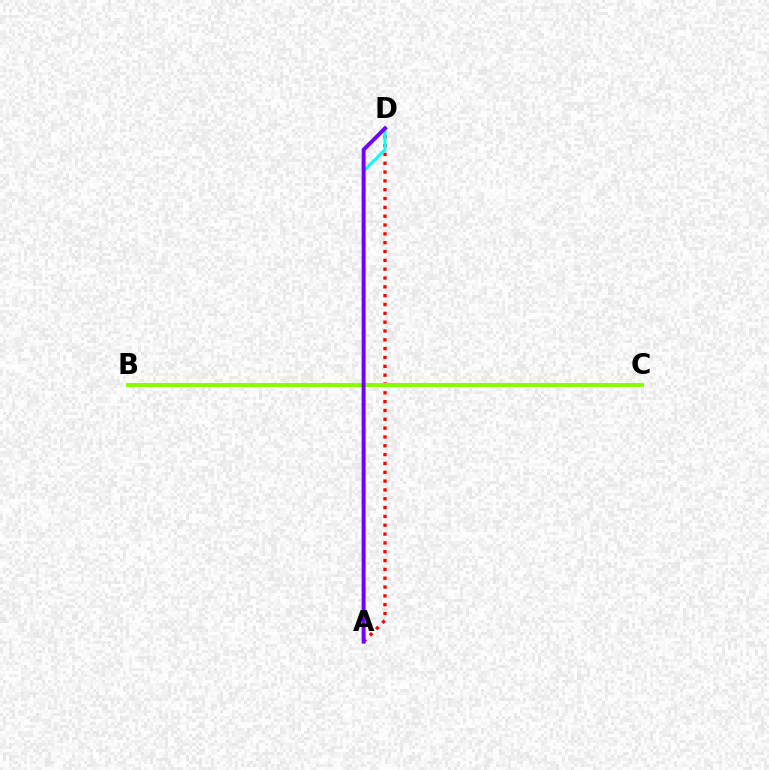{('A', 'D'): [{'color': '#ff0000', 'line_style': 'dotted', 'thickness': 2.4}, {'color': '#00fff6', 'line_style': 'solid', 'thickness': 2.1}, {'color': '#7200ff', 'line_style': 'solid', 'thickness': 2.84}], ('B', 'C'): [{'color': '#84ff00', 'line_style': 'solid', 'thickness': 2.85}]}